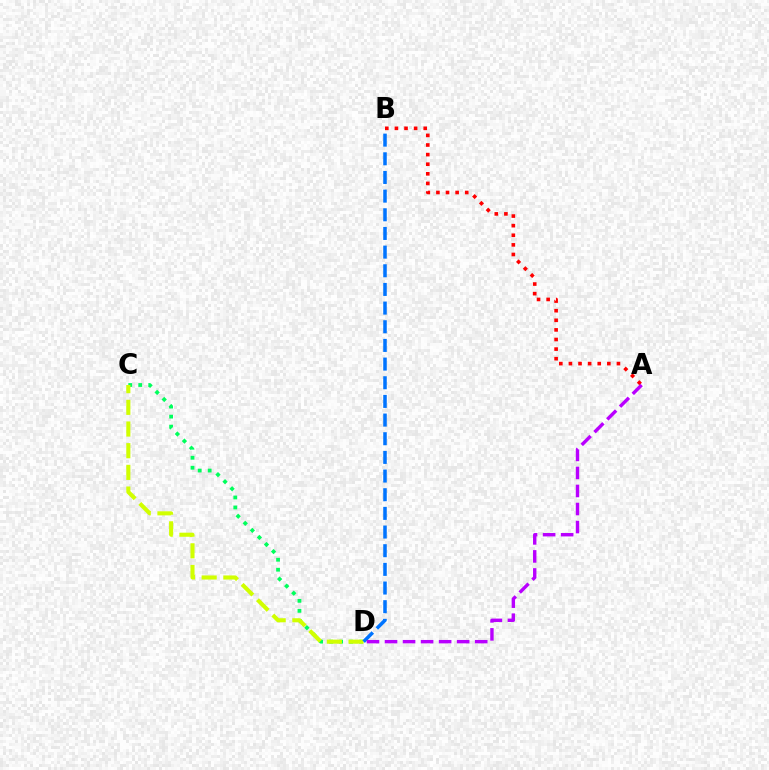{('C', 'D'): [{'color': '#00ff5c', 'line_style': 'dotted', 'thickness': 2.72}, {'color': '#d1ff00', 'line_style': 'dashed', 'thickness': 2.95}], ('A', 'B'): [{'color': '#ff0000', 'line_style': 'dotted', 'thickness': 2.61}], ('B', 'D'): [{'color': '#0074ff', 'line_style': 'dashed', 'thickness': 2.54}], ('A', 'D'): [{'color': '#b900ff', 'line_style': 'dashed', 'thickness': 2.45}]}